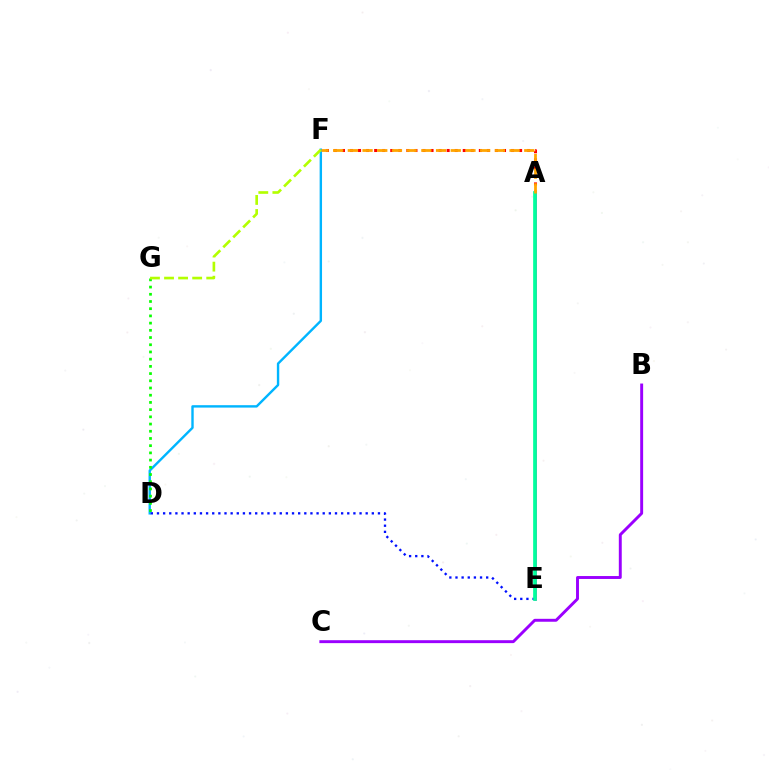{('A', 'F'): [{'color': '#ff0000', 'line_style': 'dotted', 'thickness': 2.19}, {'color': '#ffa500', 'line_style': 'dashed', 'thickness': 2.0}], ('D', 'F'): [{'color': '#00b5ff', 'line_style': 'solid', 'thickness': 1.73}], ('A', 'E'): [{'color': '#ff00bd', 'line_style': 'solid', 'thickness': 1.86}, {'color': '#00ff9d', 'line_style': 'solid', 'thickness': 2.67}], ('D', 'G'): [{'color': '#08ff00', 'line_style': 'dotted', 'thickness': 1.96}], ('B', 'C'): [{'color': '#9b00ff', 'line_style': 'solid', 'thickness': 2.11}], ('F', 'G'): [{'color': '#b3ff00', 'line_style': 'dashed', 'thickness': 1.91}], ('D', 'E'): [{'color': '#0010ff', 'line_style': 'dotted', 'thickness': 1.67}]}